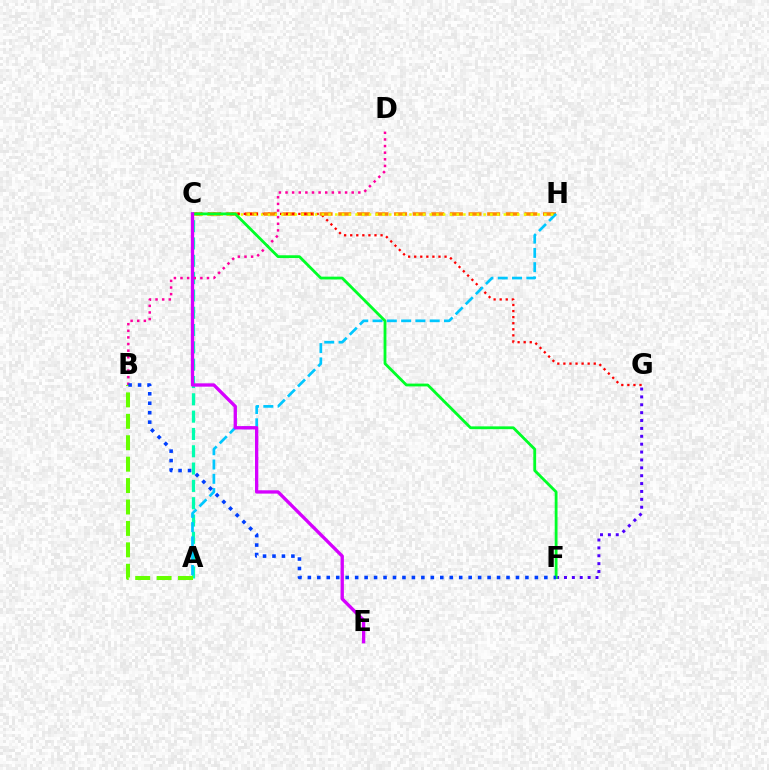{('C', 'H'): [{'color': '#ff8800', 'line_style': 'dashed', 'thickness': 2.53}, {'color': '#eeff00', 'line_style': 'dotted', 'thickness': 1.83}], ('F', 'G'): [{'color': '#4f00ff', 'line_style': 'dotted', 'thickness': 2.14}], ('C', 'G'): [{'color': '#ff0000', 'line_style': 'dotted', 'thickness': 1.65}], ('A', 'C'): [{'color': '#00ffaf', 'line_style': 'dashed', 'thickness': 2.35}], ('A', 'B'): [{'color': '#66ff00', 'line_style': 'dashed', 'thickness': 2.91}], ('A', 'H'): [{'color': '#00c7ff', 'line_style': 'dashed', 'thickness': 1.94}], ('B', 'D'): [{'color': '#ff00a0', 'line_style': 'dotted', 'thickness': 1.8}], ('C', 'F'): [{'color': '#00ff27', 'line_style': 'solid', 'thickness': 2.02}], ('C', 'E'): [{'color': '#d600ff', 'line_style': 'solid', 'thickness': 2.39}], ('B', 'F'): [{'color': '#003fff', 'line_style': 'dotted', 'thickness': 2.57}]}